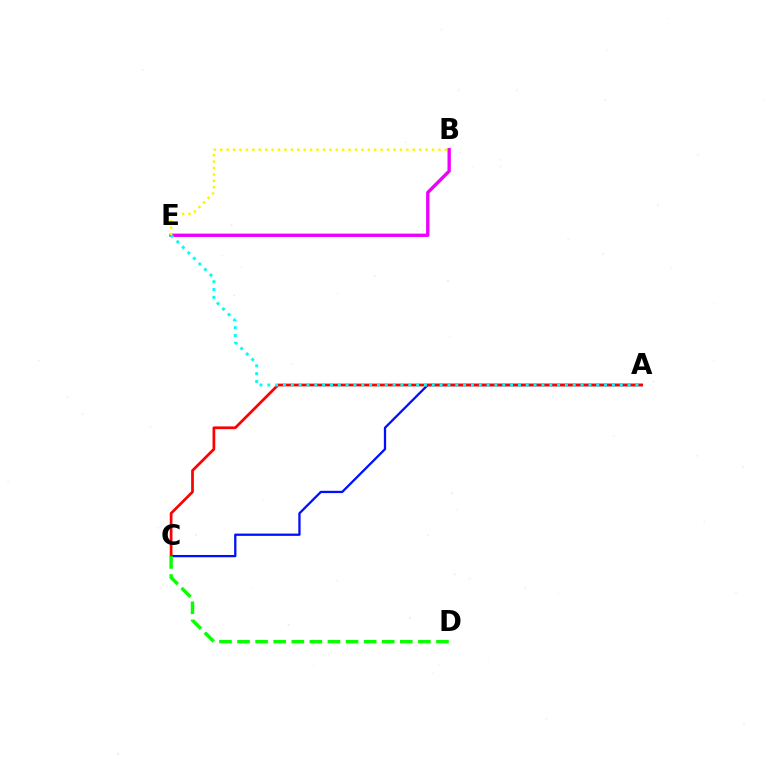{('A', 'C'): [{'color': '#0010ff', 'line_style': 'solid', 'thickness': 1.65}, {'color': '#ff0000', 'line_style': 'solid', 'thickness': 1.97}], ('B', 'E'): [{'color': '#ee00ff', 'line_style': 'solid', 'thickness': 2.42}, {'color': '#fcf500', 'line_style': 'dotted', 'thickness': 1.74}], ('A', 'E'): [{'color': '#00fff6', 'line_style': 'dotted', 'thickness': 2.13}], ('C', 'D'): [{'color': '#08ff00', 'line_style': 'dashed', 'thickness': 2.46}]}